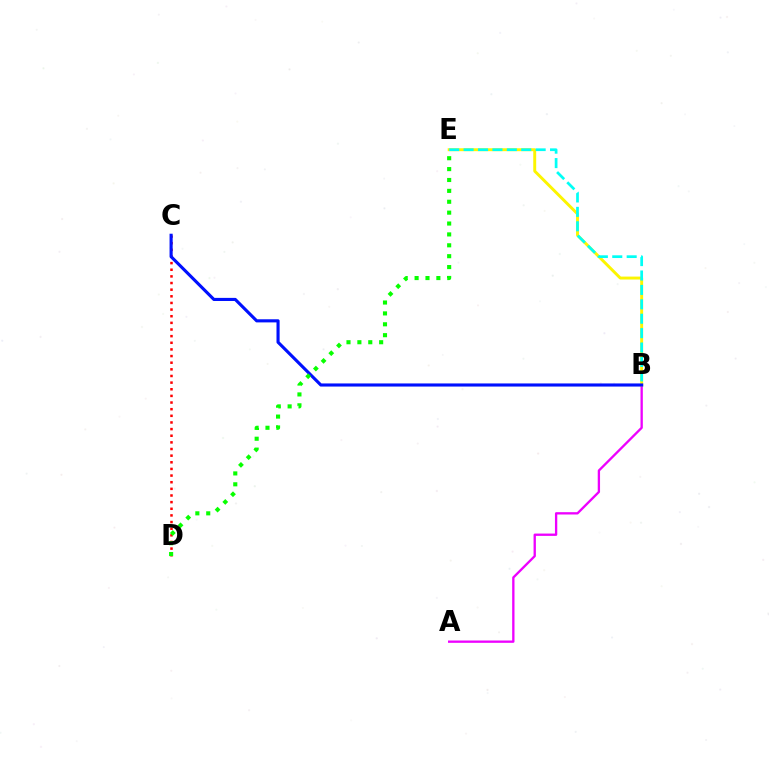{('A', 'B'): [{'color': '#ee00ff', 'line_style': 'solid', 'thickness': 1.68}], ('C', 'D'): [{'color': '#ff0000', 'line_style': 'dotted', 'thickness': 1.8}], ('B', 'E'): [{'color': '#fcf500', 'line_style': 'solid', 'thickness': 2.11}, {'color': '#00fff6', 'line_style': 'dashed', 'thickness': 1.96}], ('B', 'C'): [{'color': '#0010ff', 'line_style': 'solid', 'thickness': 2.25}], ('D', 'E'): [{'color': '#08ff00', 'line_style': 'dotted', 'thickness': 2.96}]}